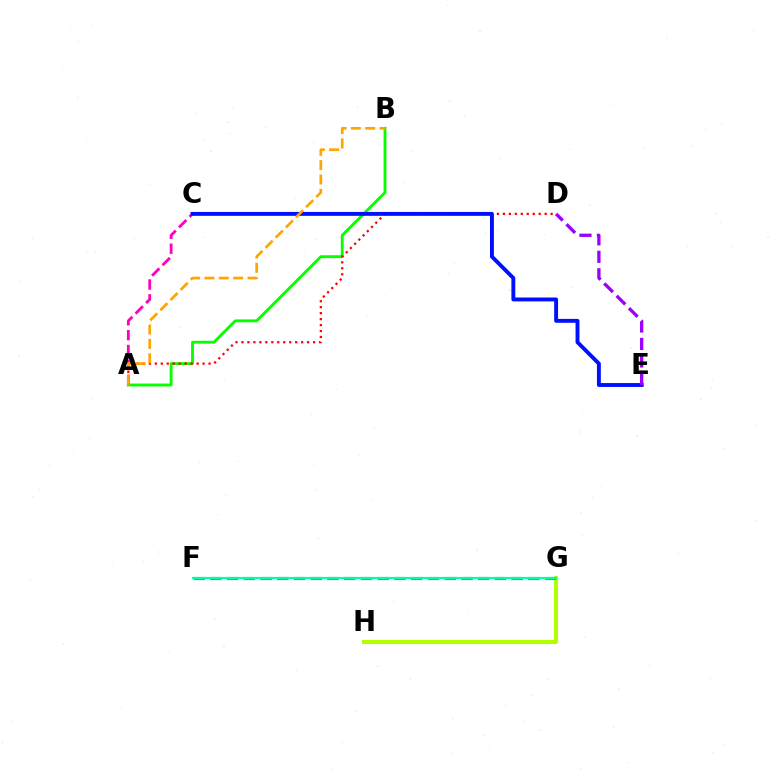{('G', 'H'): [{'color': '#b3ff00', 'line_style': 'solid', 'thickness': 2.95}], ('F', 'G'): [{'color': '#00b5ff', 'line_style': 'dashed', 'thickness': 2.27}, {'color': '#00ff9d', 'line_style': 'solid', 'thickness': 1.53}], ('A', 'C'): [{'color': '#ff00bd', 'line_style': 'dashed', 'thickness': 2.02}], ('A', 'B'): [{'color': '#08ff00', 'line_style': 'solid', 'thickness': 2.07}, {'color': '#ffa500', 'line_style': 'dashed', 'thickness': 1.95}], ('A', 'D'): [{'color': '#ff0000', 'line_style': 'dotted', 'thickness': 1.62}], ('C', 'E'): [{'color': '#0010ff', 'line_style': 'solid', 'thickness': 2.81}], ('D', 'E'): [{'color': '#9b00ff', 'line_style': 'dashed', 'thickness': 2.37}]}